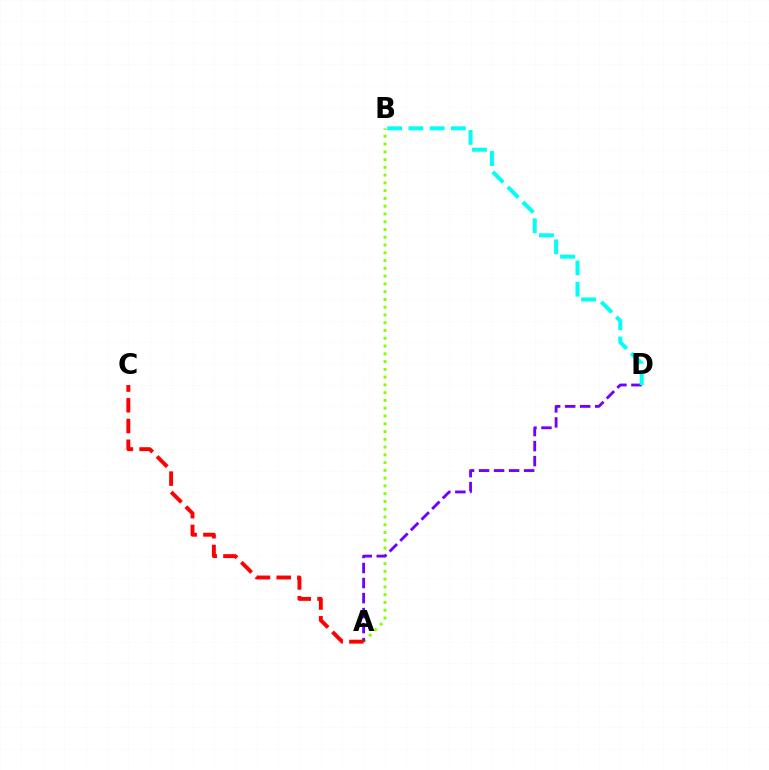{('A', 'B'): [{'color': '#84ff00', 'line_style': 'dotted', 'thickness': 2.11}], ('A', 'D'): [{'color': '#7200ff', 'line_style': 'dashed', 'thickness': 2.04}], ('B', 'D'): [{'color': '#00fff6', 'line_style': 'dashed', 'thickness': 2.89}], ('A', 'C'): [{'color': '#ff0000', 'line_style': 'dashed', 'thickness': 2.81}]}